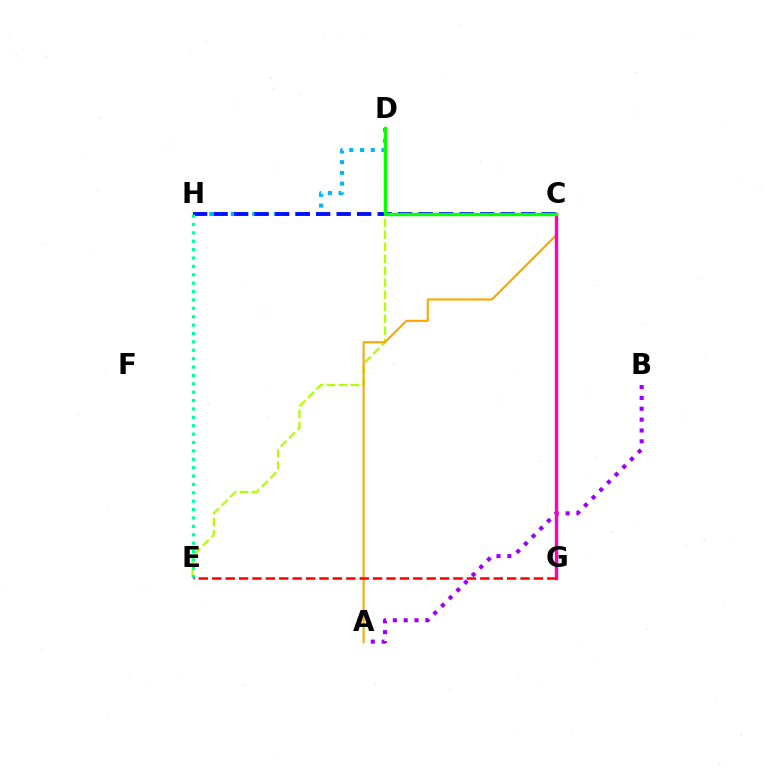{('D', 'H'): [{'color': '#00b5ff', 'line_style': 'dotted', 'thickness': 2.92}], ('A', 'B'): [{'color': '#9b00ff', 'line_style': 'dotted', 'thickness': 2.95}], ('D', 'E'): [{'color': '#b3ff00', 'line_style': 'dashed', 'thickness': 1.63}], ('C', 'H'): [{'color': '#0010ff', 'line_style': 'dashed', 'thickness': 2.78}], ('E', 'H'): [{'color': '#00ff9d', 'line_style': 'dotted', 'thickness': 2.28}], ('A', 'C'): [{'color': '#ffa500', 'line_style': 'solid', 'thickness': 1.51}], ('C', 'G'): [{'color': '#ff00bd', 'line_style': 'solid', 'thickness': 2.44}], ('E', 'G'): [{'color': '#ff0000', 'line_style': 'dashed', 'thickness': 1.82}], ('C', 'D'): [{'color': '#08ff00', 'line_style': 'solid', 'thickness': 2.44}]}